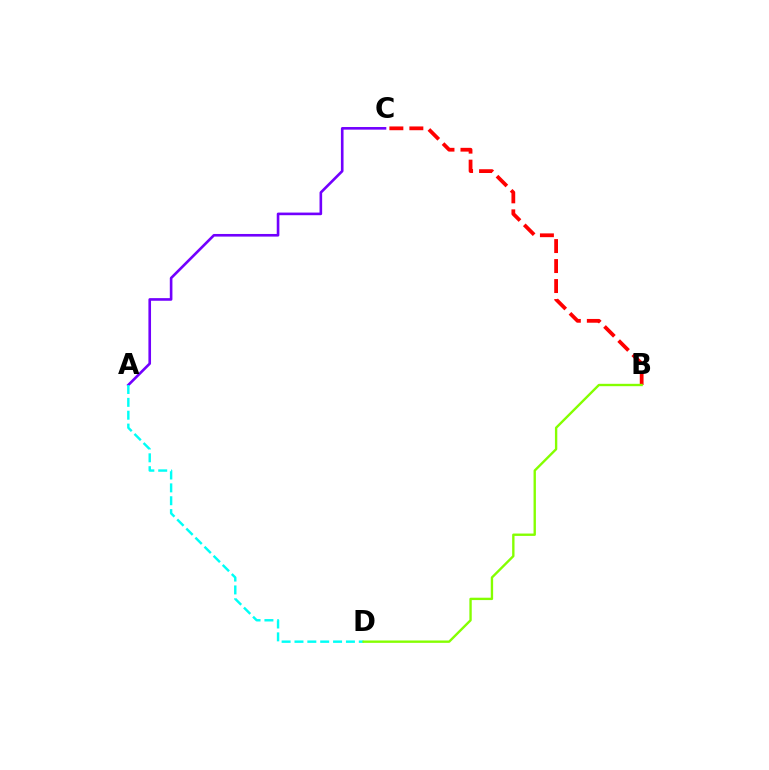{('B', 'C'): [{'color': '#ff0000', 'line_style': 'dashed', 'thickness': 2.72}], ('A', 'C'): [{'color': '#7200ff', 'line_style': 'solid', 'thickness': 1.89}], ('A', 'D'): [{'color': '#00fff6', 'line_style': 'dashed', 'thickness': 1.75}], ('B', 'D'): [{'color': '#84ff00', 'line_style': 'solid', 'thickness': 1.7}]}